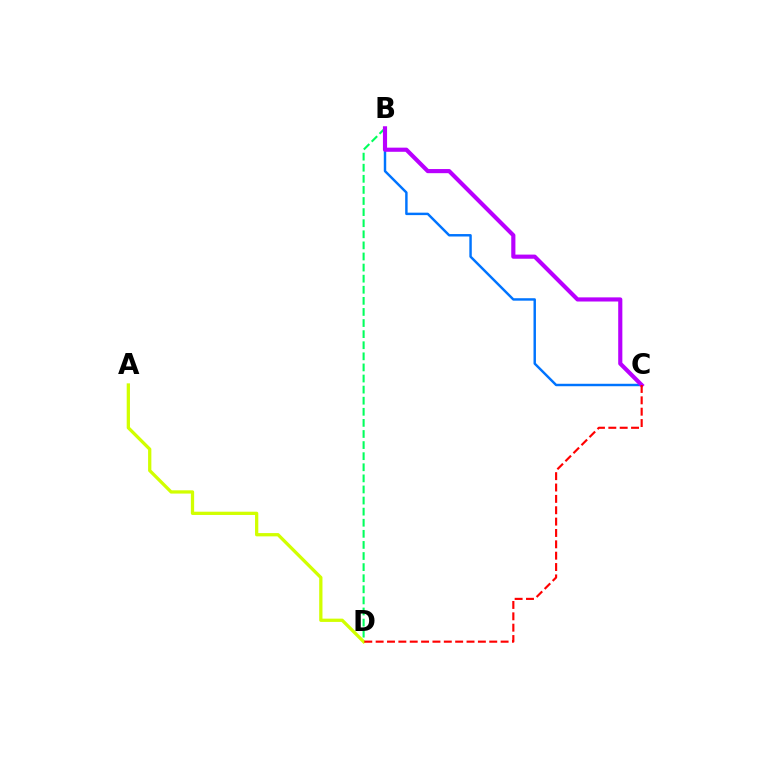{('B', 'D'): [{'color': '#00ff5c', 'line_style': 'dashed', 'thickness': 1.51}], ('A', 'D'): [{'color': '#d1ff00', 'line_style': 'solid', 'thickness': 2.36}], ('B', 'C'): [{'color': '#0074ff', 'line_style': 'solid', 'thickness': 1.76}, {'color': '#b900ff', 'line_style': 'solid', 'thickness': 2.98}], ('C', 'D'): [{'color': '#ff0000', 'line_style': 'dashed', 'thickness': 1.54}]}